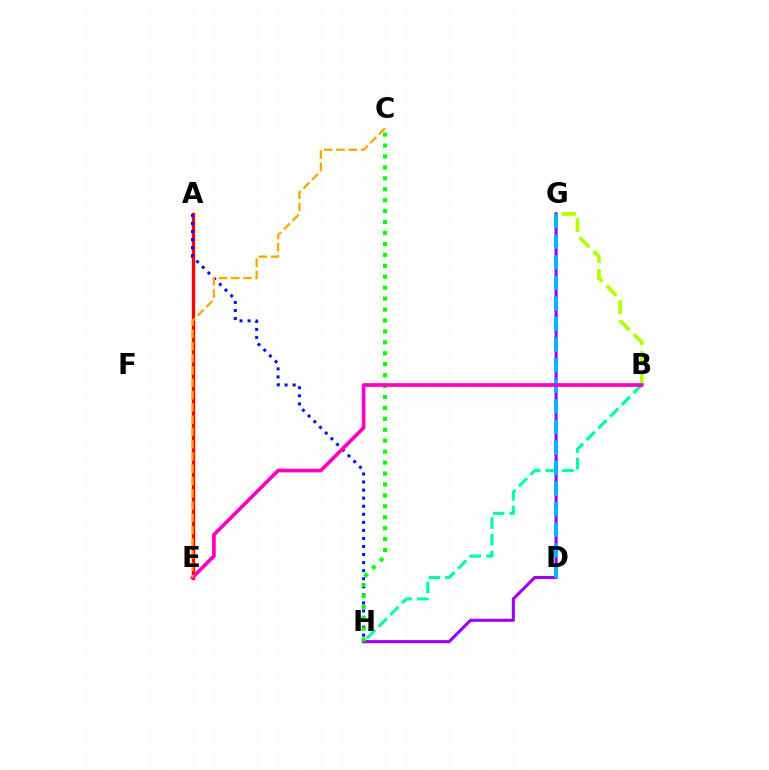{('G', 'H'): [{'color': '#9b00ff', 'line_style': 'solid', 'thickness': 2.24}], ('A', 'E'): [{'color': '#ff0000', 'line_style': 'solid', 'thickness': 2.43}], ('B', 'H'): [{'color': '#00ff9d', 'line_style': 'dashed', 'thickness': 2.25}], ('B', 'G'): [{'color': '#b3ff00', 'line_style': 'dashed', 'thickness': 2.71}], ('D', 'G'): [{'color': '#00b5ff', 'line_style': 'dashed', 'thickness': 2.8}], ('A', 'H'): [{'color': '#0010ff', 'line_style': 'dotted', 'thickness': 2.19}], ('C', 'H'): [{'color': '#08ff00', 'line_style': 'dotted', 'thickness': 2.97}], ('B', 'E'): [{'color': '#ff00bd', 'line_style': 'solid', 'thickness': 2.66}], ('C', 'E'): [{'color': '#ffa500', 'line_style': 'dashed', 'thickness': 1.67}]}